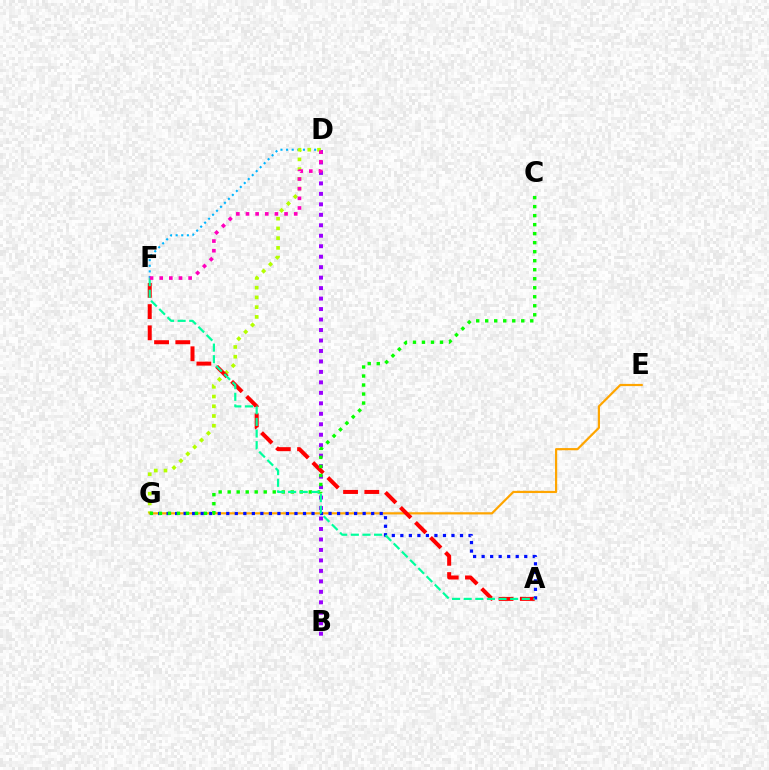{('D', 'F'): [{'color': '#00b5ff', 'line_style': 'dotted', 'thickness': 1.52}, {'color': '#ff00bd', 'line_style': 'dotted', 'thickness': 2.62}], ('B', 'D'): [{'color': '#9b00ff', 'line_style': 'dotted', 'thickness': 2.85}], ('D', 'G'): [{'color': '#b3ff00', 'line_style': 'dotted', 'thickness': 2.65}], ('E', 'G'): [{'color': '#ffa500', 'line_style': 'solid', 'thickness': 1.58}], ('A', 'F'): [{'color': '#ff0000', 'line_style': 'dashed', 'thickness': 2.88}, {'color': '#00ff9d', 'line_style': 'dashed', 'thickness': 1.58}], ('A', 'G'): [{'color': '#0010ff', 'line_style': 'dotted', 'thickness': 2.32}], ('C', 'G'): [{'color': '#08ff00', 'line_style': 'dotted', 'thickness': 2.45}]}